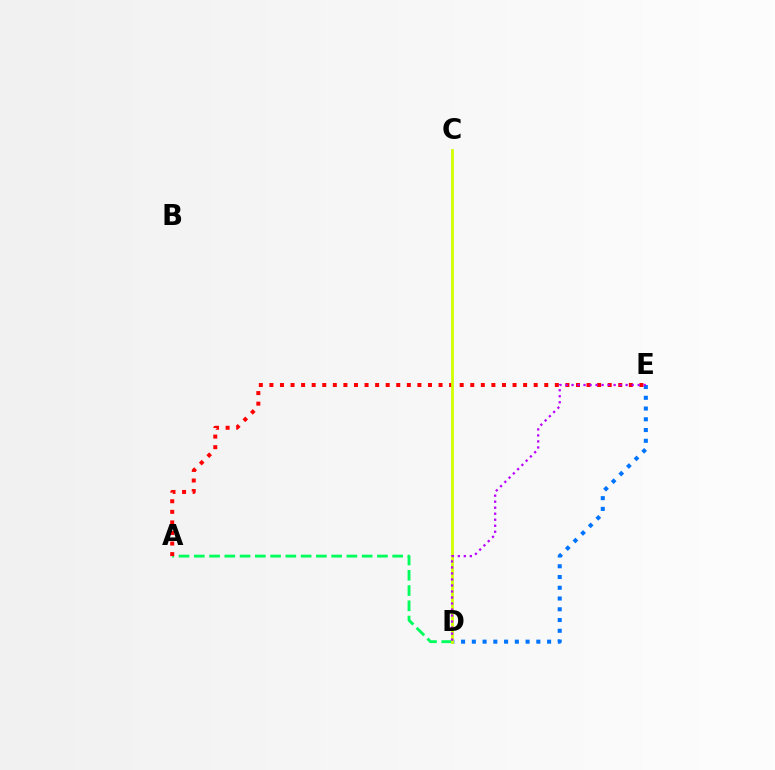{('A', 'D'): [{'color': '#00ff5c', 'line_style': 'dashed', 'thickness': 2.07}], ('D', 'E'): [{'color': '#0074ff', 'line_style': 'dotted', 'thickness': 2.92}, {'color': '#b900ff', 'line_style': 'dotted', 'thickness': 1.63}], ('A', 'E'): [{'color': '#ff0000', 'line_style': 'dotted', 'thickness': 2.87}], ('C', 'D'): [{'color': '#d1ff00', 'line_style': 'solid', 'thickness': 2.0}]}